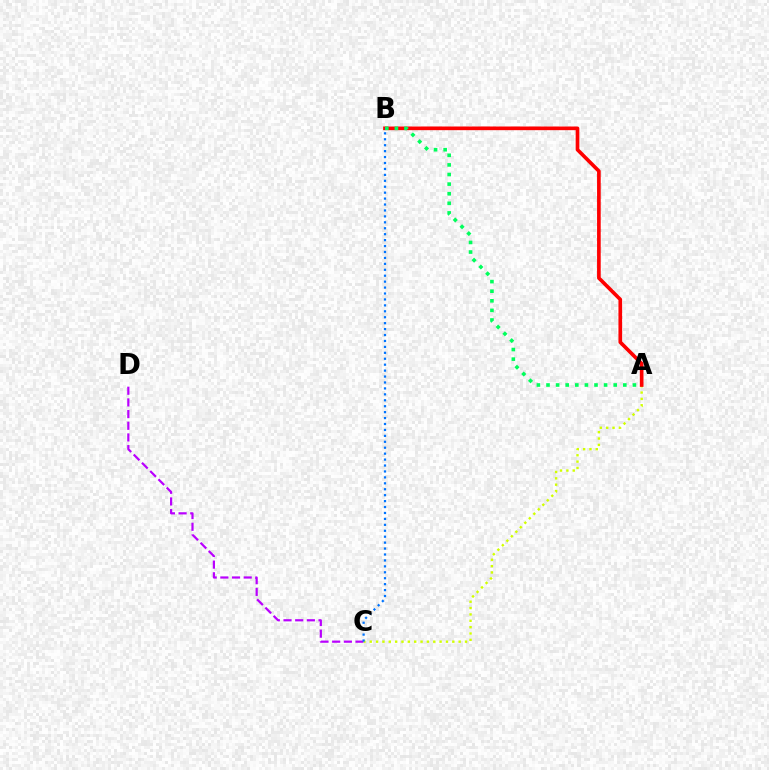{('C', 'D'): [{'color': '#b900ff', 'line_style': 'dashed', 'thickness': 1.59}], ('A', 'C'): [{'color': '#d1ff00', 'line_style': 'dotted', 'thickness': 1.73}], ('A', 'B'): [{'color': '#ff0000', 'line_style': 'solid', 'thickness': 2.64}, {'color': '#00ff5c', 'line_style': 'dotted', 'thickness': 2.61}], ('B', 'C'): [{'color': '#0074ff', 'line_style': 'dotted', 'thickness': 1.61}]}